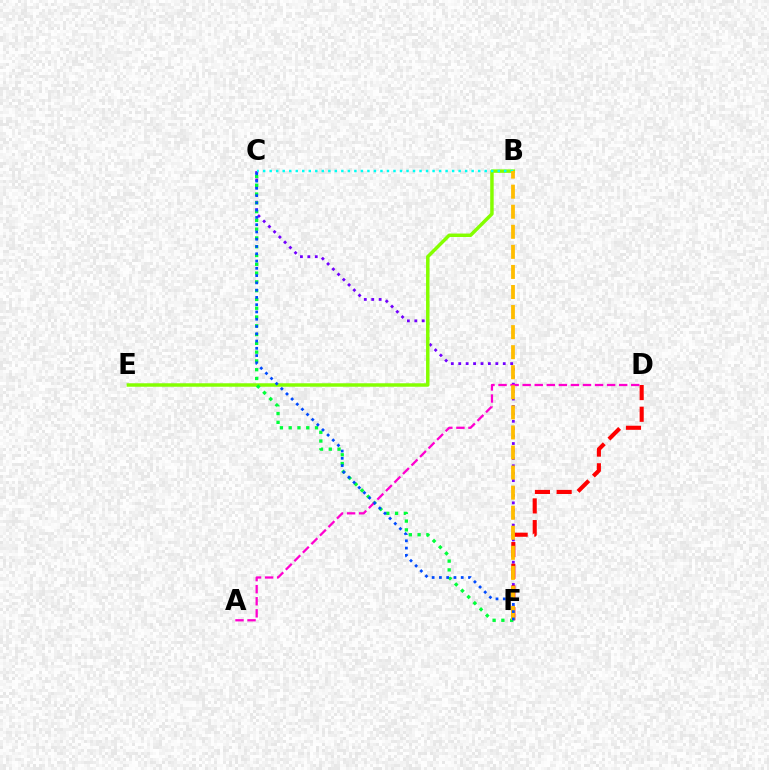{('C', 'F'): [{'color': '#7200ff', 'line_style': 'dotted', 'thickness': 2.02}, {'color': '#00ff39', 'line_style': 'dotted', 'thickness': 2.39}, {'color': '#004bff', 'line_style': 'dotted', 'thickness': 1.98}], ('B', 'E'): [{'color': '#84ff00', 'line_style': 'solid', 'thickness': 2.5}], ('D', 'F'): [{'color': '#ff0000', 'line_style': 'dashed', 'thickness': 2.95}], ('B', 'C'): [{'color': '#00fff6', 'line_style': 'dotted', 'thickness': 1.77}], ('A', 'D'): [{'color': '#ff00cf', 'line_style': 'dashed', 'thickness': 1.64}], ('B', 'F'): [{'color': '#ffbd00', 'line_style': 'dashed', 'thickness': 2.73}]}